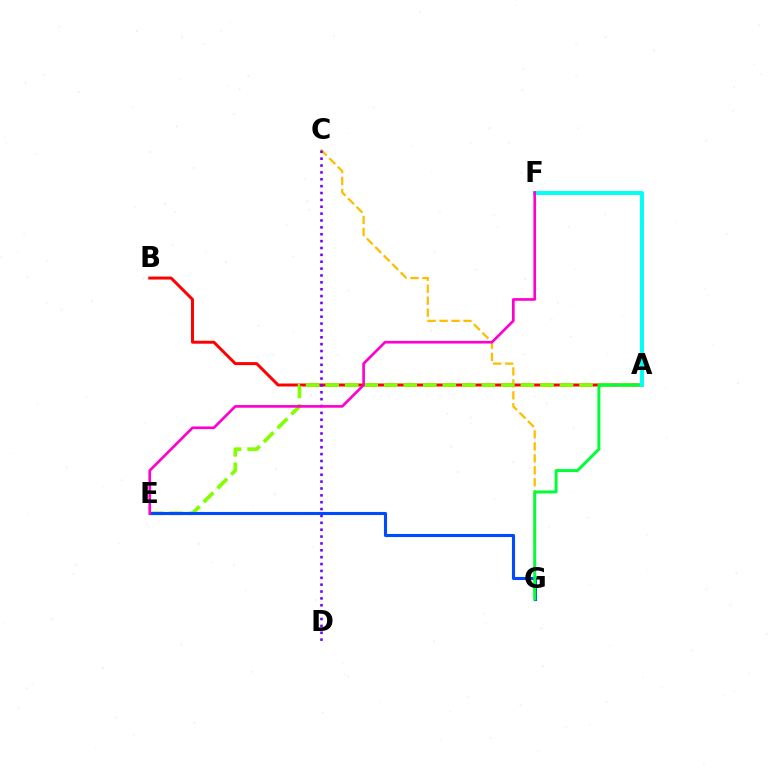{('C', 'G'): [{'color': '#ffbd00', 'line_style': 'dashed', 'thickness': 1.63}], ('A', 'B'): [{'color': '#ff0000', 'line_style': 'solid', 'thickness': 2.15}], ('A', 'E'): [{'color': '#84ff00', 'line_style': 'dashed', 'thickness': 2.65}], ('C', 'D'): [{'color': '#7200ff', 'line_style': 'dotted', 'thickness': 1.87}], ('E', 'G'): [{'color': '#004bff', 'line_style': 'solid', 'thickness': 2.23}], ('A', 'G'): [{'color': '#00ff39', 'line_style': 'solid', 'thickness': 2.14}], ('A', 'F'): [{'color': '#00fff6', 'line_style': 'solid', 'thickness': 2.81}], ('E', 'F'): [{'color': '#ff00cf', 'line_style': 'solid', 'thickness': 1.91}]}